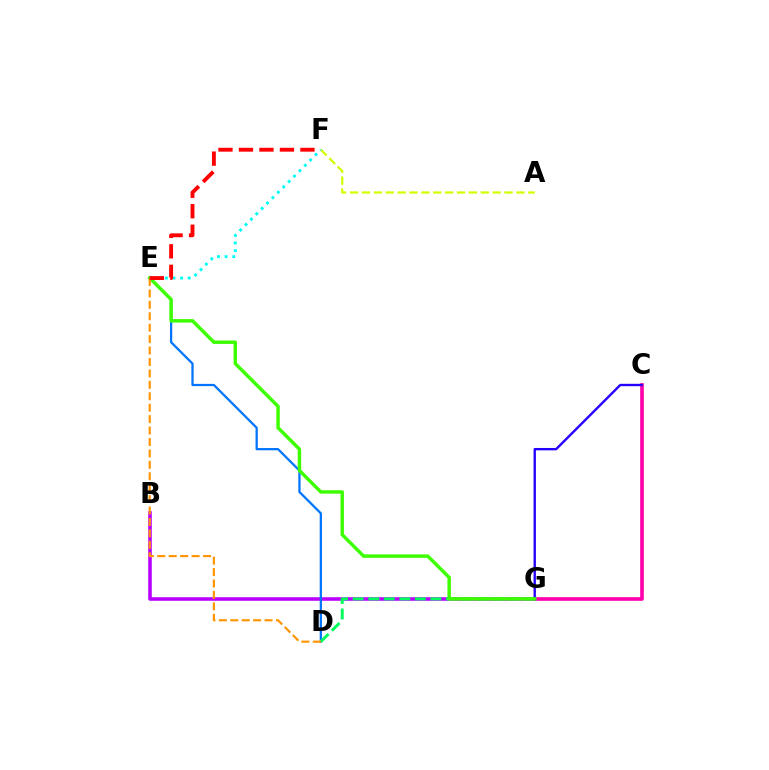{('C', 'G'): [{'color': '#ff00ac', 'line_style': 'solid', 'thickness': 2.62}, {'color': '#2500ff', 'line_style': 'solid', 'thickness': 1.7}], ('B', 'G'): [{'color': '#b900ff', 'line_style': 'solid', 'thickness': 2.56}], ('A', 'F'): [{'color': '#d1ff00', 'line_style': 'dashed', 'thickness': 1.61}], ('D', 'E'): [{'color': '#0074ff', 'line_style': 'solid', 'thickness': 1.62}, {'color': '#ff9400', 'line_style': 'dashed', 'thickness': 1.55}], ('D', 'G'): [{'color': '#00ff5c', 'line_style': 'dashed', 'thickness': 2.11}], ('E', 'F'): [{'color': '#00fff6', 'line_style': 'dotted', 'thickness': 2.07}, {'color': '#ff0000', 'line_style': 'dashed', 'thickness': 2.78}], ('E', 'G'): [{'color': '#3dff00', 'line_style': 'solid', 'thickness': 2.48}]}